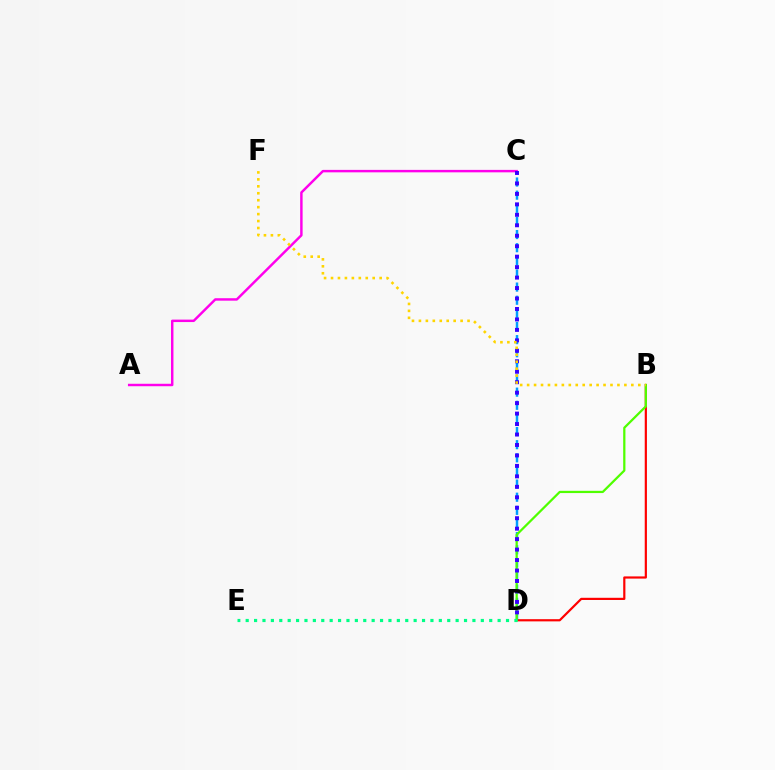{('C', 'D'): [{'color': '#009eff', 'line_style': 'dashed', 'thickness': 1.78}, {'color': '#3700ff', 'line_style': 'dotted', 'thickness': 2.84}], ('B', 'D'): [{'color': '#ff0000', 'line_style': 'solid', 'thickness': 1.58}, {'color': '#4fff00', 'line_style': 'solid', 'thickness': 1.61}], ('A', 'C'): [{'color': '#ff00ed', 'line_style': 'solid', 'thickness': 1.77}], ('D', 'E'): [{'color': '#00ff86', 'line_style': 'dotted', 'thickness': 2.28}], ('B', 'F'): [{'color': '#ffd500', 'line_style': 'dotted', 'thickness': 1.89}]}